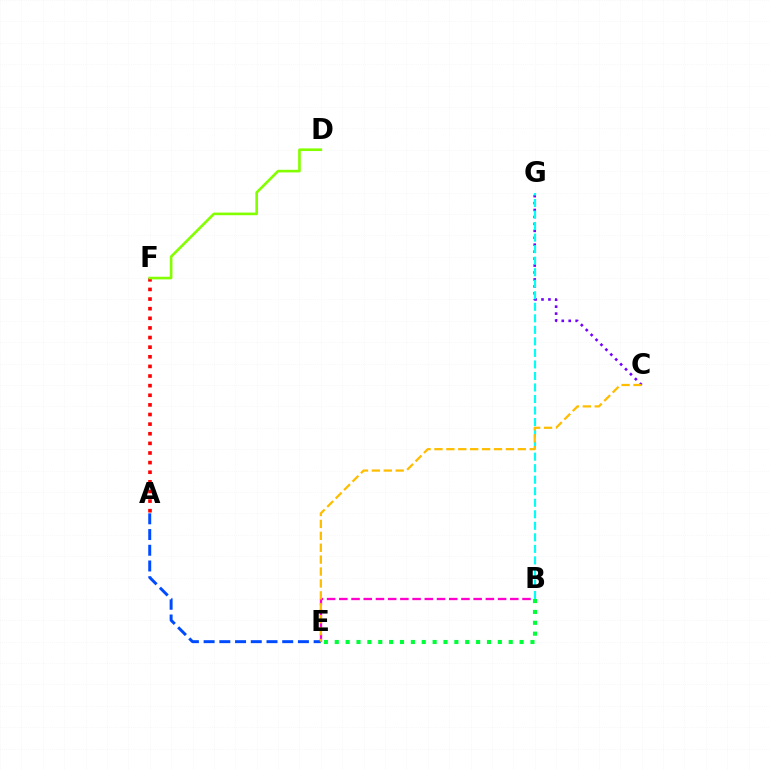{('B', 'E'): [{'color': '#ff00cf', 'line_style': 'dashed', 'thickness': 1.66}, {'color': '#00ff39', 'line_style': 'dotted', 'thickness': 2.95}], ('C', 'G'): [{'color': '#7200ff', 'line_style': 'dotted', 'thickness': 1.89}], ('B', 'G'): [{'color': '#00fff6', 'line_style': 'dashed', 'thickness': 1.57}], ('A', 'E'): [{'color': '#004bff', 'line_style': 'dashed', 'thickness': 2.14}], ('C', 'E'): [{'color': '#ffbd00', 'line_style': 'dashed', 'thickness': 1.62}], ('A', 'F'): [{'color': '#ff0000', 'line_style': 'dotted', 'thickness': 2.61}], ('D', 'F'): [{'color': '#84ff00', 'line_style': 'solid', 'thickness': 1.9}]}